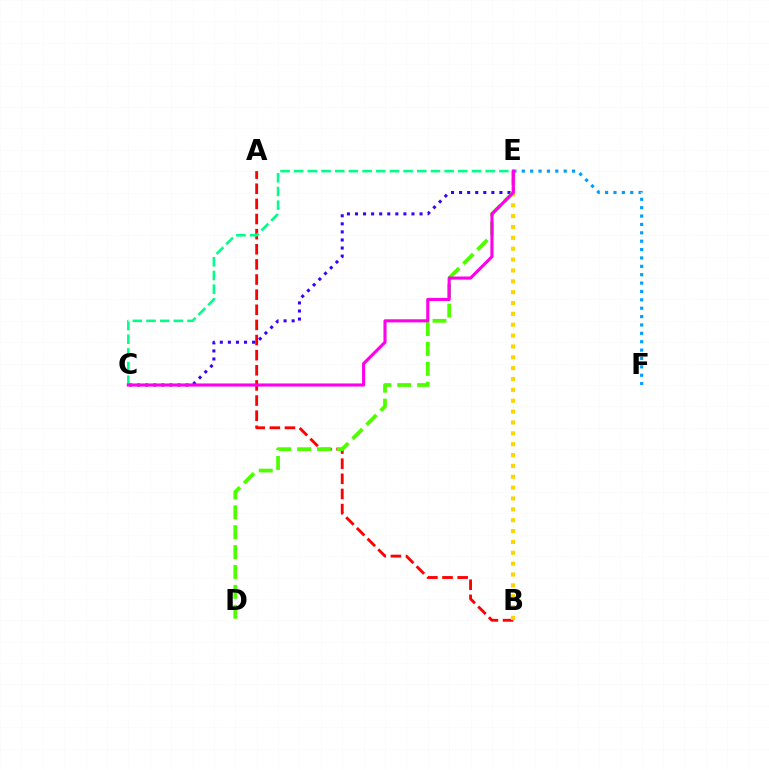{('A', 'B'): [{'color': '#ff0000', 'line_style': 'dashed', 'thickness': 2.06}], ('C', 'E'): [{'color': '#3700ff', 'line_style': 'dotted', 'thickness': 2.19}, {'color': '#00ff86', 'line_style': 'dashed', 'thickness': 1.86}, {'color': '#ff00ed', 'line_style': 'solid', 'thickness': 2.24}], ('D', 'E'): [{'color': '#4fff00', 'line_style': 'dashed', 'thickness': 2.7}], ('B', 'E'): [{'color': '#ffd500', 'line_style': 'dotted', 'thickness': 2.95}], ('E', 'F'): [{'color': '#009eff', 'line_style': 'dotted', 'thickness': 2.28}]}